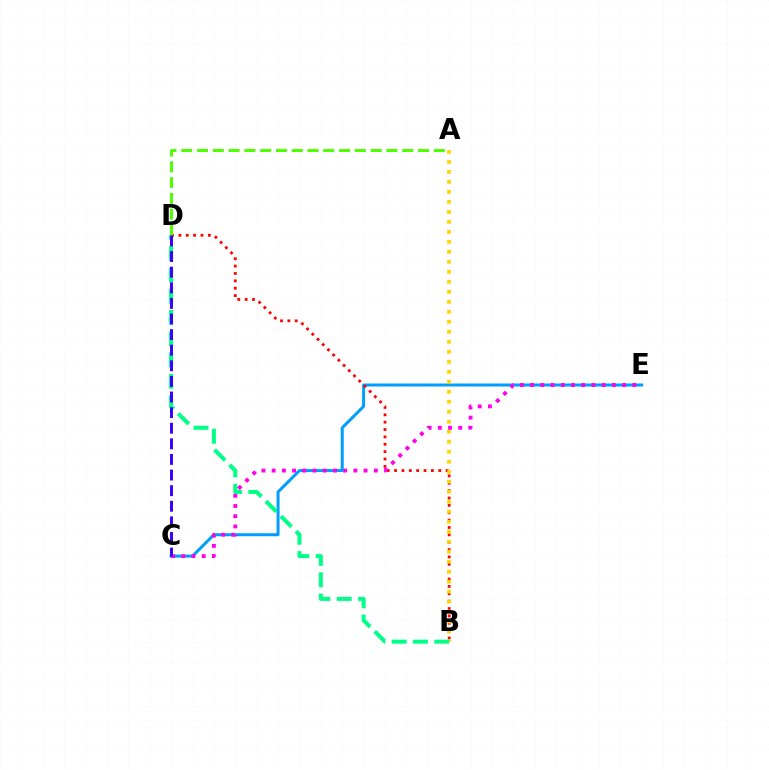{('C', 'E'): [{'color': '#009eff', 'line_style': 'solid', 'thickness': 2.16}, {'color': '#ff00ed', 'line_style': 'dotted', 'thickness': 2.78}], ('B', 'D'): [{'color': '#ff0000', 'line_style': 'dotted', 'thickness': 2.0}, {'color': '#00ff86', 'line_style': 'dashed', 'thickness': 2.89}], ('A', 'D'): [{'color': '#4fff00', 'line_style': 'dashed', 'thickness': 2.14}], ('A', 'B'): [{'color': '#ffd500', 'line_style': 'dotted', 'thickness': 2.72}], ('C', 'D'): [{'color': '#3700ff', 'line_style': 'dashed', 'thickness': 2.12}]}